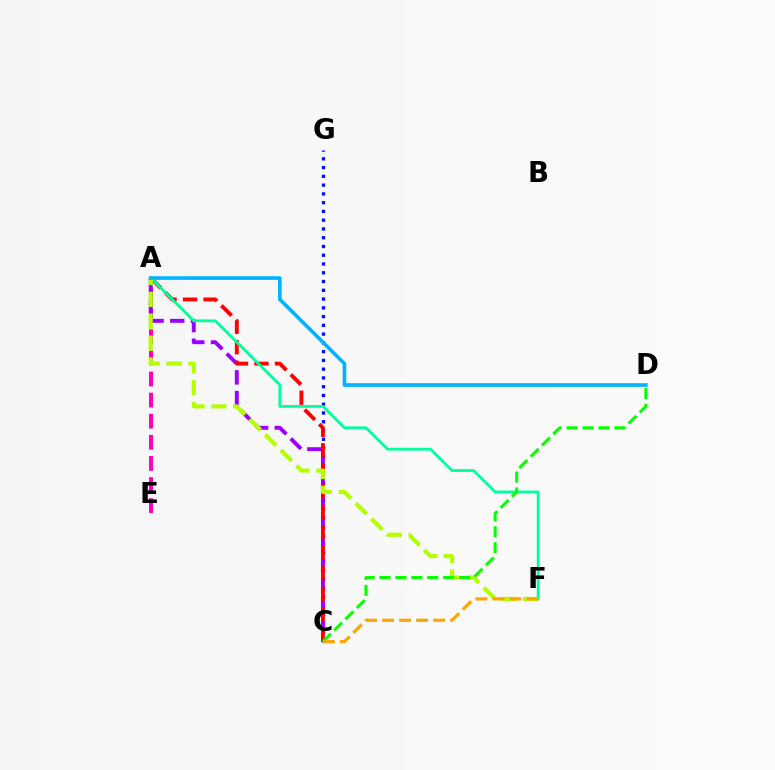{('C', 'G'): [{'color': '#0010ff', 'line_style': 'dotted', 'thickness': 2.38}], ('A', 'E'): [{'color': '#ff00bd', 'line_style': 'dashed', 'thickness': 2.87}], ('A', 'C'): [{'color': '#9b00ff', 'line_style': 'dashed', 'thickness': 2.81}, {'color': '#ff0000', 'line_style': 'dashed', 'thickness': 2.79}], ('A', 'F'): [{'color': '#00ff9d', 'line_style': 'solid', 'thickness': 2.03}, {'color': '#b3ff00', 'line_style': 'dashed', 'thickness': 2.98}], ('C', 'D'): [{'color': '#08ff00', 'line_style': 'dashed', 'thickness': 2.16}], ('A', 'D'): [{'color': '#00b5ff', 'line_style': 'solid', 'thickness': 2.63}], ('C', 'F'): [{'color': '#ffa500', 'line_style': 'dashed', 'thickness': 2.31}]}